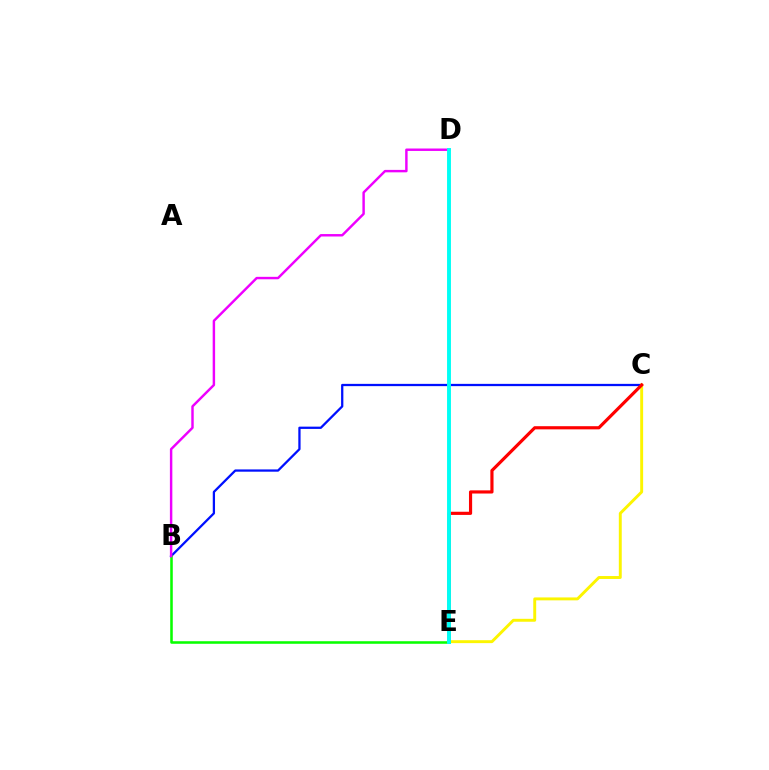{('B', 'C'): [{'color': '#0010ff', 'line_style': 'solid', 'thickness': 1.63}], ('C', 'E'): [{'color': '#fcf500', 'line_style': 'solid', 'thickness': 2.1}, {'color': '#ff0000', 'line_style': 'solid', 'thickness': 2.28}], ('B', 'E'): [{'color': '#08ff00', 'line_style': 'solid', 'thickness': 1.84}], ('B', 'D'): [{'color': '#ee00ff', 'line_style': 'solid', 'thickness': 1.76}], ('D', 'E'): [{'color': '#00fff6', 'line_style': 'solid', 'thickness': 2.8}]}